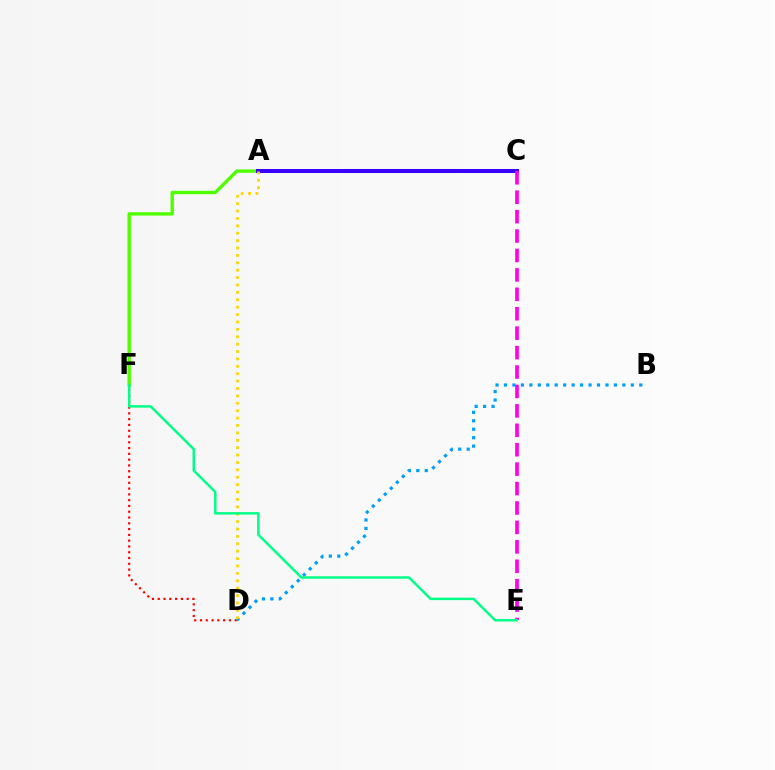{('D', 'F'): [{'color': '#ff0000', 'line_style': 'dotted', 'thickness': 1.57}], ('A', 'F'): [{'color': '#4fff00', 'line_style': 'solid', 'thickness': 2.43}], ('A', 'C'): [{'color': '#3700ff', 'line_style': 'solid', 'thickness': 2.9}], ('B', 'D'): [{'color': '#009eff', 'line_style': 'dotted', 'thickness': 2.3}], ('C', 'E'): [{'color': '#ff00ed', 'line_style': 'dashed', 'thickness': 2.64}], ('A', 'D'): [{'color': '#ffd500', 'line_style': 'dotted', 'thickness': 2.01}], ('E', 'F'): [{'color': '#00ff86', 'line_style': 'solid', 'thickness': 1.78}]}